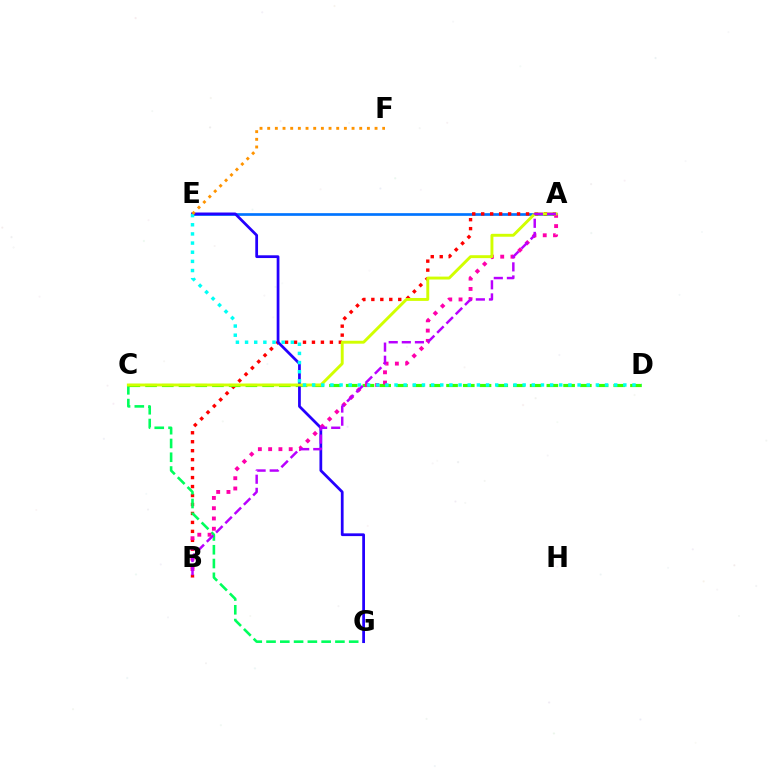{('A', 'E'): [{'color': '#0074ff', 'line_style': 'solid', 'thickness': 1.93}], ('A', 'B'): [{'color': '#ff0000', 'line_style': 'dotted', 'thickness': 2.44}, {'color': '#ff00ac', 'line_style': 'dotted', 'thickness': 2.79}, {'color': '#b900ff', 'line_style': 'dashed', 'thickness': 1.78}], ('C', 'G'): [{'color': '#00ff5c', 'line_style': 'dashed', 'thickness': 1.87}], ('C', 'D'): [{'color': '#3dff00', 'line_style': 'dashed', 'thickness': 2.27}], ('E', 'G'): [{'color': '#2500ff', 'line_style': 'solid', 'thickness': 1.98}], ('A', 'C'): [{'color': '#d1ff00', 'line_style': 'solid', 'thickness': 2.1}], ('D', 'E'): [{'color': '#00fff6', 'line_style': 'dotted', 'thickness': 2.49}], ('E', 'F'): [{'color': '#ff9400', 'line_style': 'dotted', 'thickness': 2.08}]}